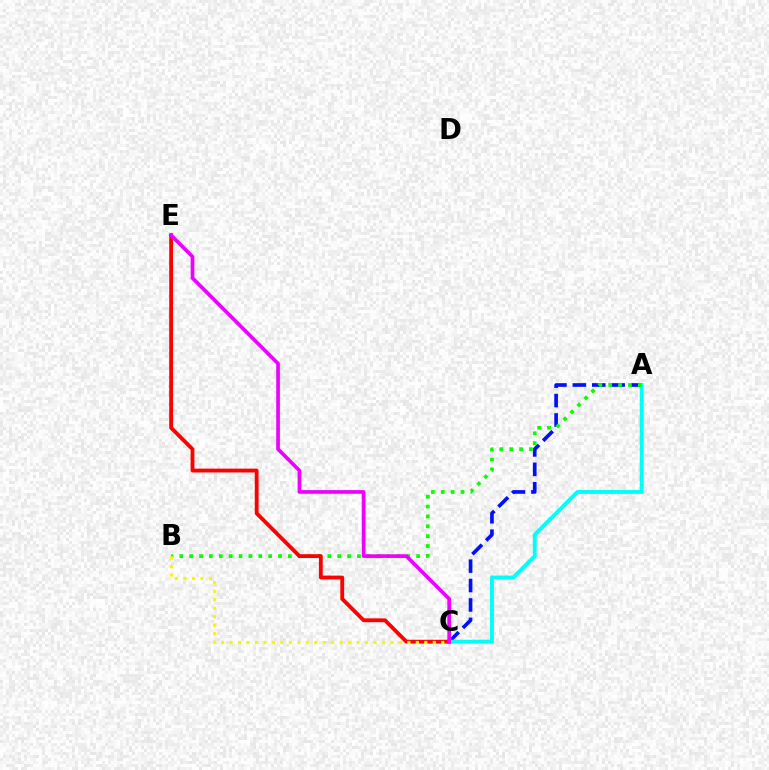{('A', 'C'): [{'color': '#0010ff', 'line_style': 'dashed', 'thickness': 2.64}, {'color': '#00fff6', 'line_style': 'solid', 'thickness': 2.8}], ('A', 'B'): [{'color': '#08ff00', 'line_style': 'dotted', 'thickness': 2.68}], ('C', 'E'): [{'color': '#ff0000', 'line_style': 'solid', 'thickness': 2.75}, {'color': '#ee00ff', 'line_style': 'solid', 'thickness': 2.65}], ('B', 'C'): [{'color': '#fcf500', 'line_style': 'dotted', 'thickness': 2.3}]}